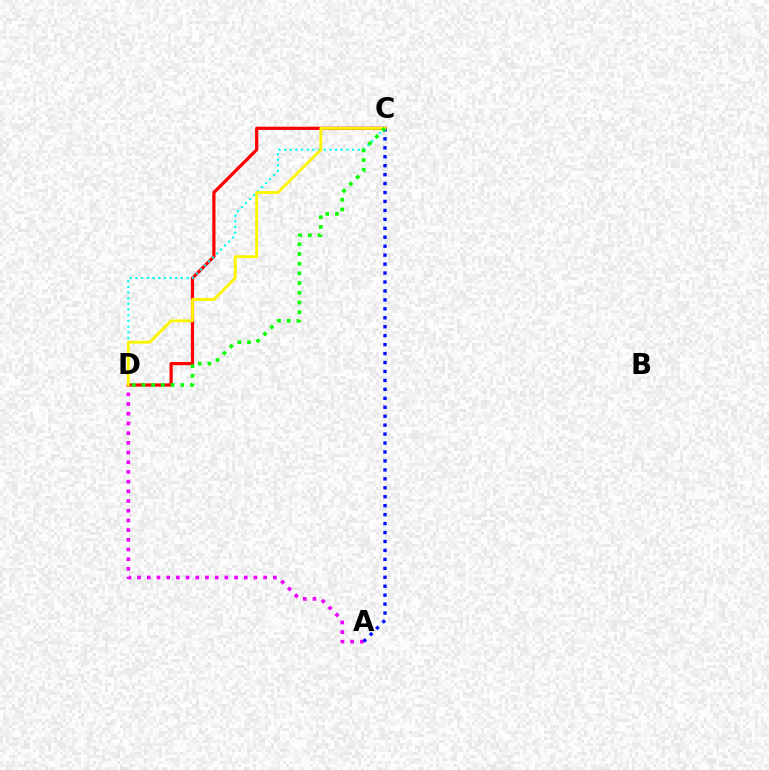{('A', 'D'): [{'color': '#ee00ff', 'line_style': 'dotted', 'thickness': 2.63}], ('C', 'D'): [{'color': '#ff0000', 'line_style': 'solid', 'thickness': 2.3}, {'color': '#00fff6', 'line_style': 'dotted', 'thickness': 1.54}, {'color': '#fcf500', 'line_style': 'solid', 'thickness': 2.04}, {'color': '#08ff00', 'line_style': 'dotted', 'thickness': 2.64}], ('A', 'C'): [{'color': '#0010ff', 'line_style': 'dotted', 'thickness': 2.43}]}